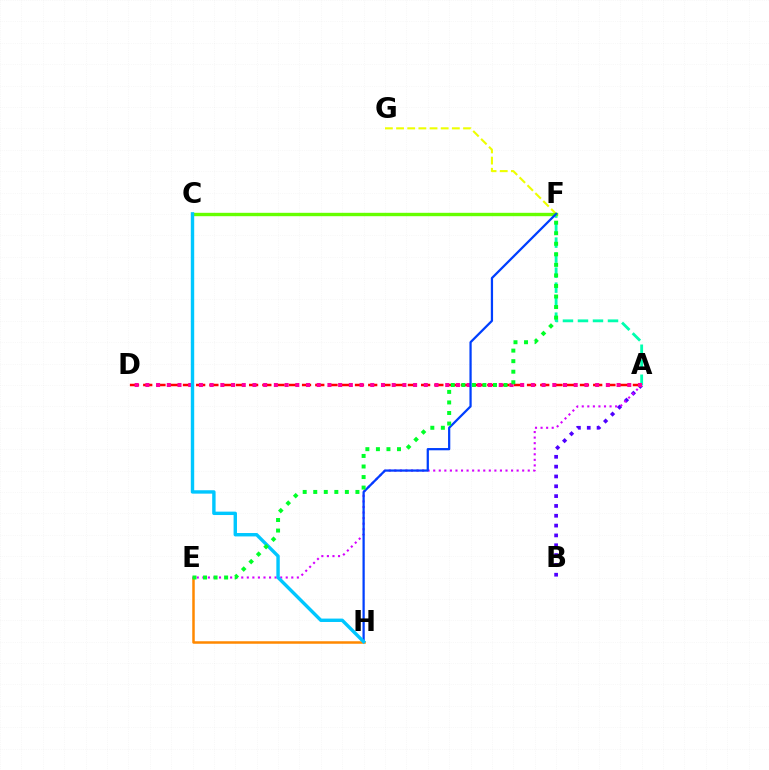{('F', 'G'): [{'color': '#eeff00', 'line_style': 'dashed', 'thickness': 1.52}], ('E', 'H'): [{'color': '#ff8800', 'line_style': 'solid', 'thickness': 1.81}], ('A', 'B'): [{'color': '#4f00ff', 'line_style': 'dotted', 'thickness': 2.67}], ('A', 'F'): [{'color': '#00ffaf', 'line_style': 'dashed', 'thickness': 2.04}], ('A', 'E'): [{'color': '#d600ff', 'line_style': 'dotted', 'thickness': 1.51}], ('A', 'D'): [{'color': '#ff0000', 'line_style': 'dashed', 'thickness': 1.8}, {'color': '#ff00a0', 'line_style': 'dotted', 'thickness': 2.91}], ('C', 'F'): [{'color': '#66ff00', 'line_style': 'solid', 'thickness': 2.43}], ('F', 'H'): [{'color': '#003fff', 'line_style': 'solid', 'thickness': 1.62}], ('C', 'H'): [{'color': '#00c7ff', 'line_style': 'solid', 'thickness': 2.45}], ('E', 'F'): [{'color': '#00ff27', 'line_style': 'dotted', 'thickness': 2.87}]}